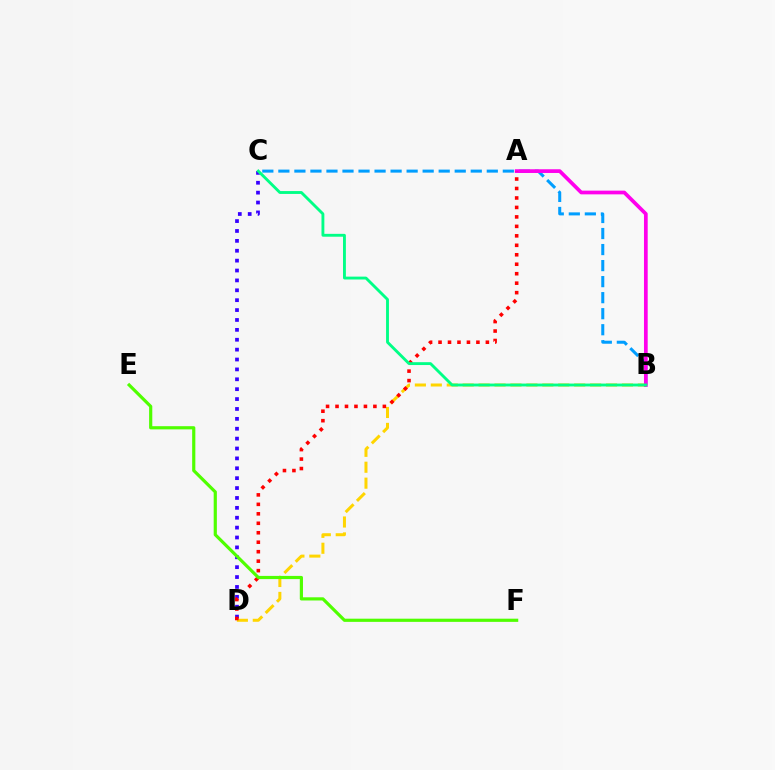{('B', 'C'): [{'color': '#009eff', 'line_style': 'dashed', 'thickness': 2.18}, {'color': '#00ff86', 'line_style': 'solid', 'thickness': 2.06}], ('B', 'D'): [{'color': '#ffd500', 'line_style': 'dashed', 'thickness': 2.16}], ('A', 'B'): [{'color': '#ff00ed', 'line_style': 'solid', 'thickness': 2.67}], ('C', 'D'): [{'color': '#3700ff', 'line_style': 'dotted', 'thickness': 2.69}], ('A', 'D'): [{'color': '#ff0000', 'line_style': 'dotted', 'thickness': 2.57}], ('E', 'F'): [{'color': '#4fff00', 'line_style': 'solid', 'thickness': 2.29}]}